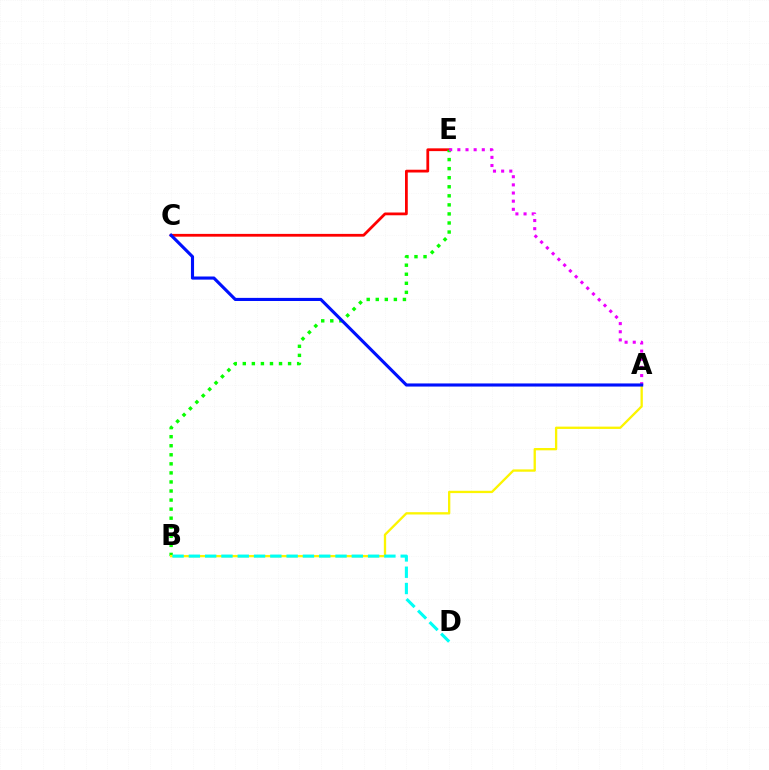{('C', 'E'): [{'color': '#ff0000', 'line_style': 'solid', 'thickness': 2.0}], ('B', 'E'): [{'color': '#08ff00', 'line_style': 'dotted', 'thickness': 2.46}], ('A', 'E'): [{'color': '#ee00ff', 'line_style': 'dotted', 'thickness': 2.21}], ('A', 'B'): [{'color': '#fcf500', 'line_style': 'solid', 'thickness': 1.67}], ('A', 'C'): [{'color': '#0010ff', 'line_style': 'solid', 'thickness': 2.25}], ('B', 'D'): [{'color': '#00fff6', 'line_style': 'dashed', 'thickness': 2.21}]}